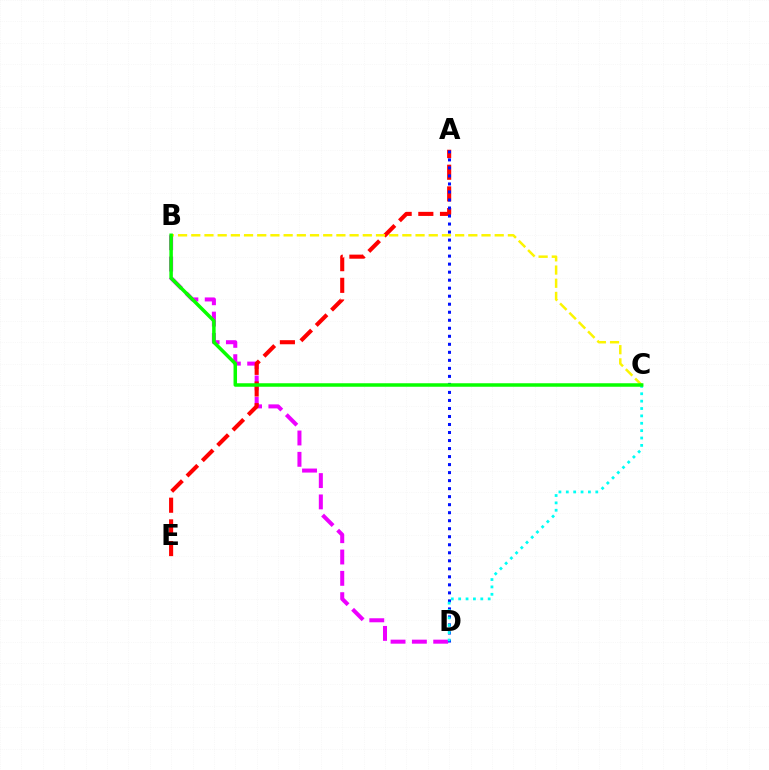{('B', 'D'): [{'color': '#ee00ff', 'line_style': 'dashed', 'thickness': 2.9}], ('A', 'E'): [{'color': '#ff0000', 'line_style': 'dashed', 'thickness': 2.94}], ('B', 'C'): [{'color': '#fcf500', 'line_style': 'dashed', 'thickness': 1.79}, {'color': '#08ff00', 'line_style': 'solid', 'thickness': 2.52}], ('A', 'D'): [{'color': '#0010ff', 'line_style': 'dotted', 'thickness': 2.18}], ('C', 'D'): [{'color': '#00fff6', 'line_style': 'dotted', 'thickness': 2.0}]}